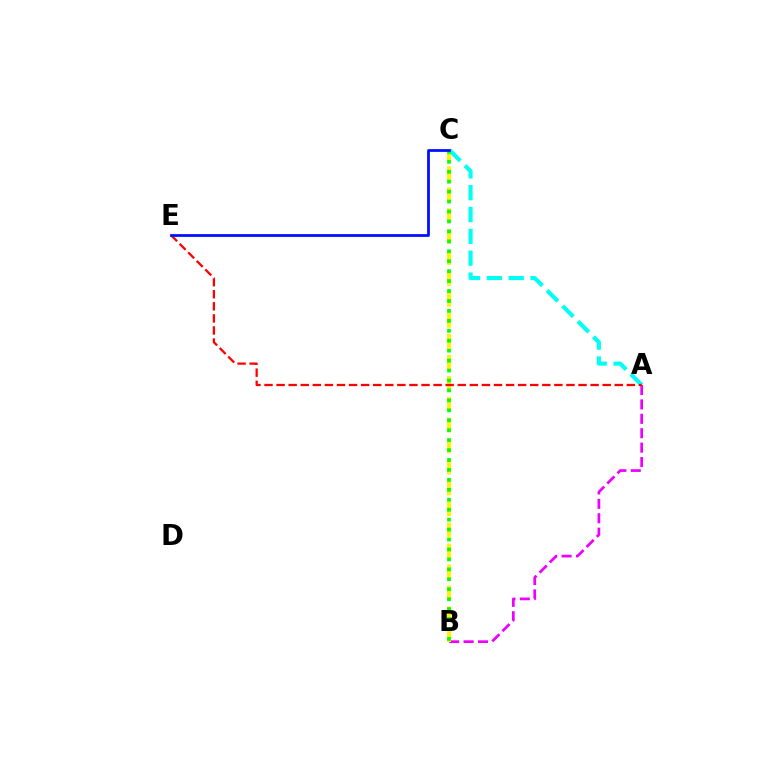{('A', 'B'): [{'color': '#ee00ff', 'line_style': 'dashed', 'thickness': 1.96}], ('B', 'C'): [{'color': '#fcf500', 'line_style': 'dashed', 'thickness': 2.85}, {'color': '#08ff00', 'line_style': 'dotted', 'thickness': 2.7}], ('A', 'C'): [{'color': '#00fff6', 'line_style': 'dashed', 'thickness': 2.97}], ('A', 'E'): [{'color': '#ff0000', 'line_style': 'dashed', 'thickness': 1.64}], ('C', 'E'): [{'color': '#0010ff', 'line_style': 'solid', 'thickness': 1.99}]}